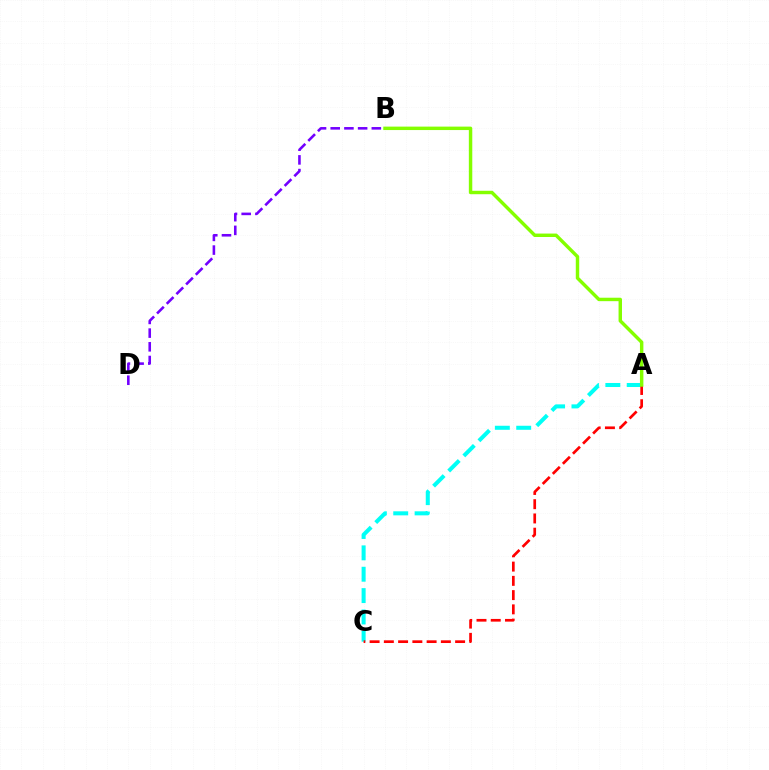{('B', 'D'): [{'color': '#7200ff', 'line_style': 'dashed', 'thickness': 1.86}], ('A', 'C'): [{'color': '#00fff6', 'line_style': 'dashed', 'thickness': 2.9}, {'color': '#ff0000', 'line_style': 'dashed', 'thickness': 1.94}], ('A', 'B'): [{'color': '#84ff00', 'line_style': 'solid', 'thickness': 2.48}]}